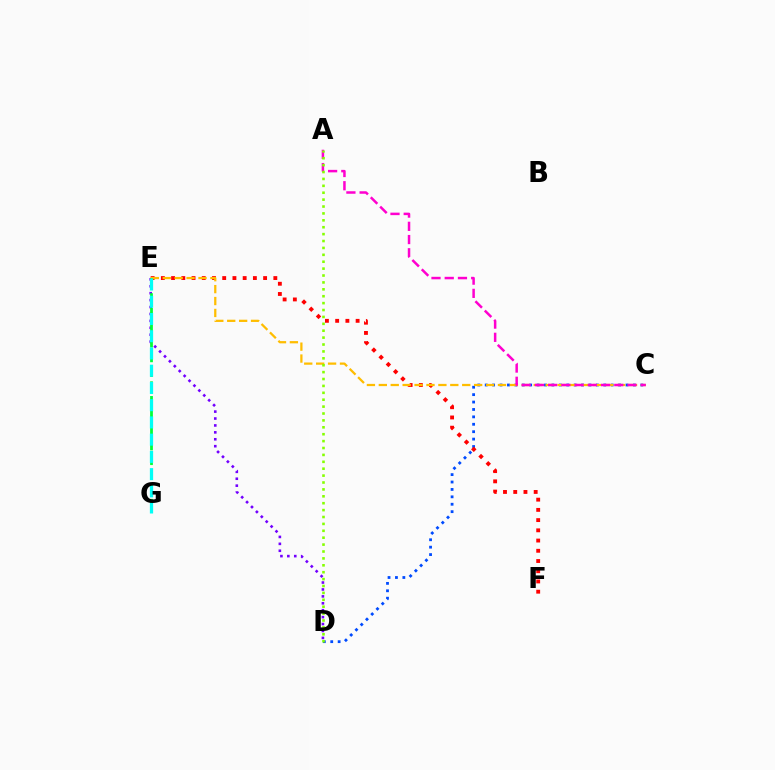{('D', 'E'): [{'color': '#7200ff', 'line_style': 'dotted', 'thickness': 1.88}], ('C', 'D'): [{'color': '#004bff', 'line_style': 'dotted', 'thickness': 2.01}], ('E', 'F'): [{'color': '#ff0000', 'line_style': 'dotted', 'thickness': 2.78}], ('C', 'E'): [{'color': '#ffbd00', 'line_style': 'dashed', 'thickness': 1.62}], ('A', 'C'): [{'color': '#ff00cf', 'line_style': 'dashed', 'thickness': 1.8}], ('E', 'G'): [{'color': '#00ff39', 'line_style': 'dashed', 'thickness': 2.0}, {'color': '#00fff6', 'line_style': 'dashed', 'thickness': 2.34}], ('A', 'D'): [{'color': '#84ff00', 'line_style': 'dotted', 'thickness': 1.87}]}